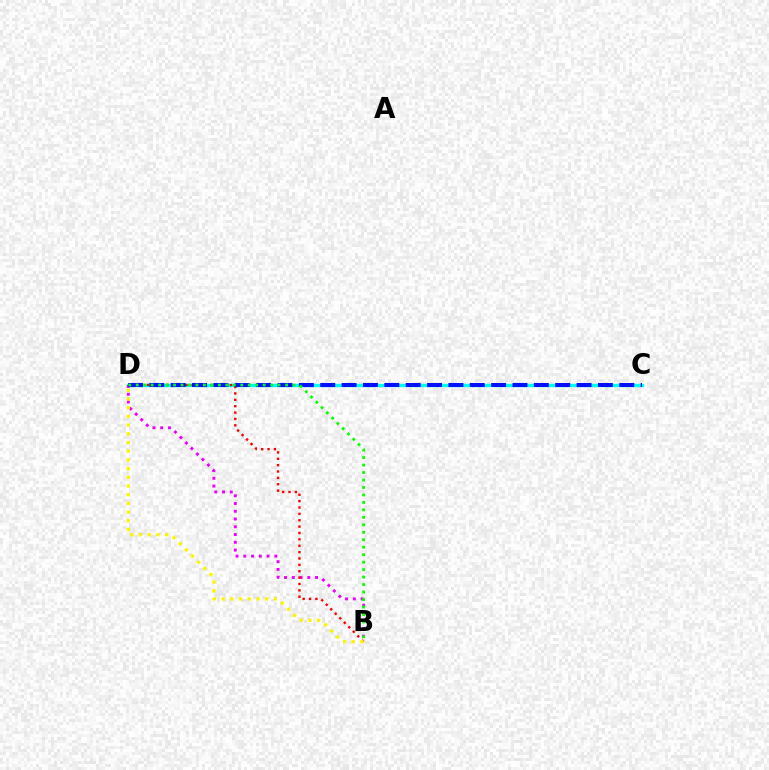{('C', 'D'): [{'color': '#00fff6', 'line_style': 'solid', 'thickness': 2.4}, {'color': '#0010ff', 'line_style': 'dashed', 'thickness': 2.9}], ('B', 'D'): [{'color': '#ee00ff', 'line_style': 'dotted', 'thickness': 2.11}, {'color': '#ff0000', 'line_style': 'dotted', 'thickness': 1.73}, {'color': '#08ff00', 'line_style': 'dotted', 'thickness': 2.03}, {'color': '#fcf500', 'line_style': 'dotted', 'thickness': 2.36}]}